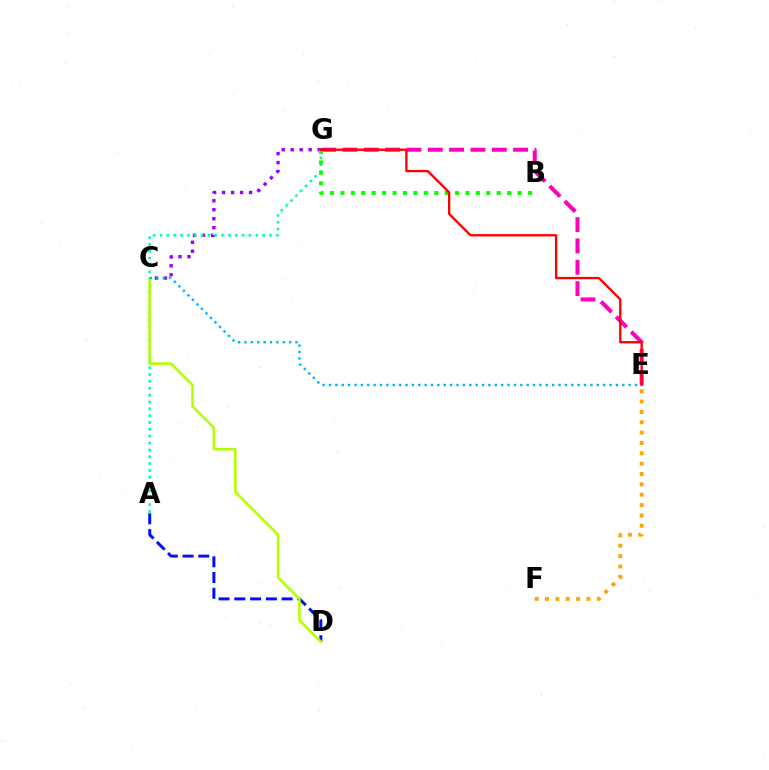{('E', 'G'): [{'color': '#ff00bd', 'line_style': 'dashed', 'thickness': 2.9}, {'color': '#ff0000', 'line_style': 'solid', 'thickness': 1.69}], ('E', 'F'): [{'color': '#ffa500', 'line_style': 'dotted', 'thickness': 2.81}], ('C', 'G'): [{'color': '#9b00ff', 'line_style': 'dotted', 'thickness': 2.44}], ('A', 'G'): [{'color': '#00ff9d', 'line_style': 'dotted', 'thickness': 1.86}], ('A', 'D'): [{'color': '#0010ff', 'line_style': 'dashed', 'thickness': 2.14}], ('C', 'D'): [{'color': '#b3ff00', 'line_style': 'solid', 'thickness': 1.85}], ('B', 'G'): [{'color': '#08ff00', 'line_style': 'dotted', 'thickness': 2.83}], ('C', 'E'): [{'color': '#00b5ff', 'line_style': 'dotted', 'thickness': 1.73}]}